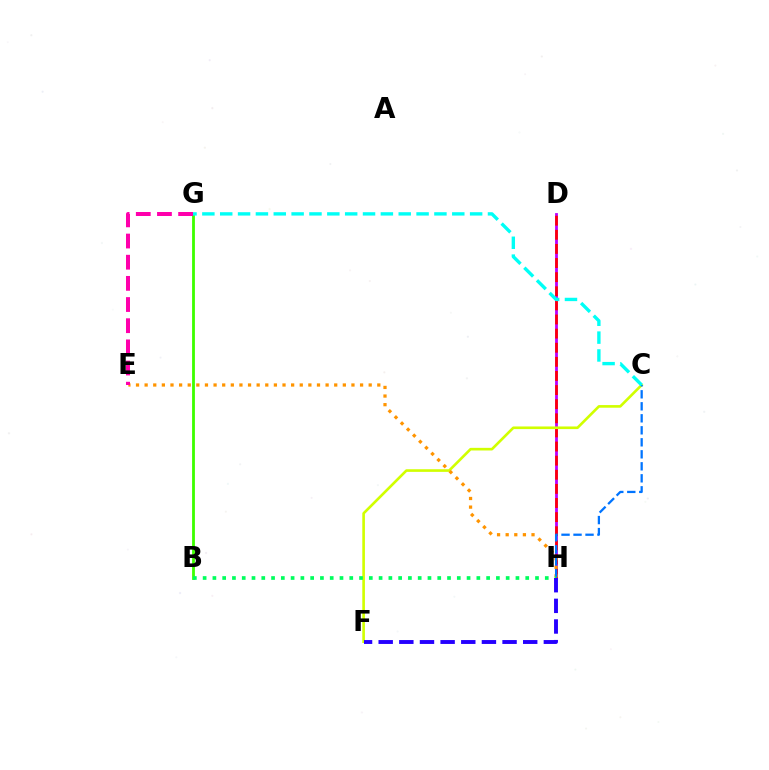{('D', 'H'): [{'color': '#b900ff', 'line_style': 'solid', 'thickness': 2.02}, {'color': '#ff0000', 'line_style': 'dashed', 'thickness': 1.92}], ('C', 'F'): [{'color': '#d1ff00', 'line_style': 'solid', 'thickness': 1.9}], ('E', 'H'): [{'color': '#ff9400', 'line_style': 'dotted', 'thickness': 2.34}], ('C', 'H'): [{'color': '#0074ff', 'line_style': 'dashed', 'thickness': 1.63}], ('B', 'G'): [{'color': '#3dff00', 'line_style': 'solid', 'thickness': 2.03}], ('B', 'H'): [{'color': '#00ff5c', 'line_style': 'dotted', 'thickness': 2.66}], ('C', 'G'): [{'color': '#00fff6', 'line_style': 'dashed', 'thickness': 2.43}], ('F', 'H'): [{'color': '#2500ff', 'line_style': 'dashed', 'thickness': 2.8}], ('E', 'G'): [{'color': '#ff00ac', 'line_style': 'dashed', 'thickness': 2.87}]}